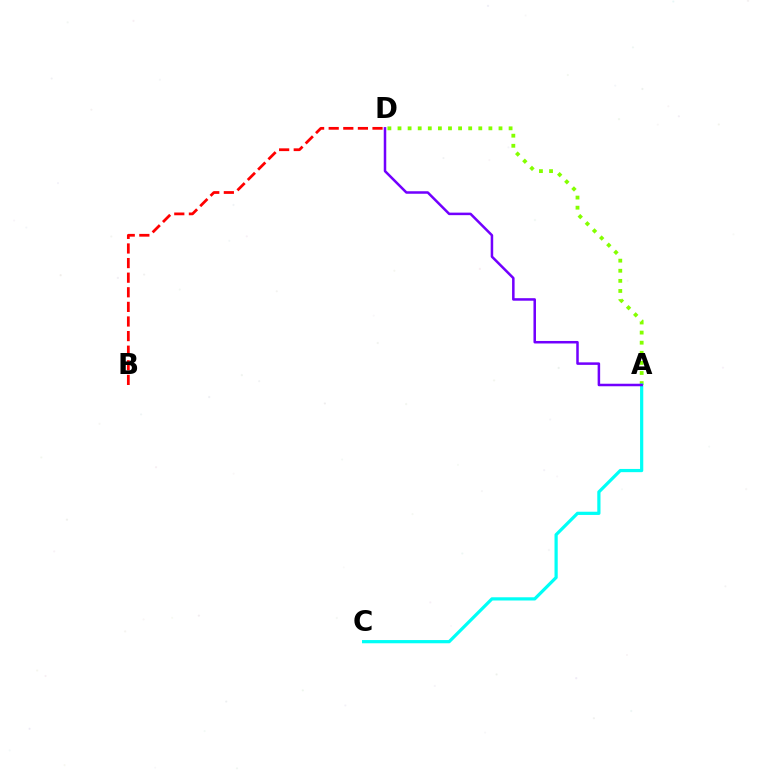{('B', 'D'): [{'color': '#ff0000', 'line_style': 'dashed', 'thickness': 1.98}], ('A', 'D'): [{'color': '#84ff00', 'line_style': 'dotted', 'thickness': 2.74}, {'color': '#7200ff', 'line_style': 'solid', 'thickness': 1.81}], ('A', 'C'): [{'color': '#00fff6', 'line_style': 'solid', 'thickness': 2.31}]}